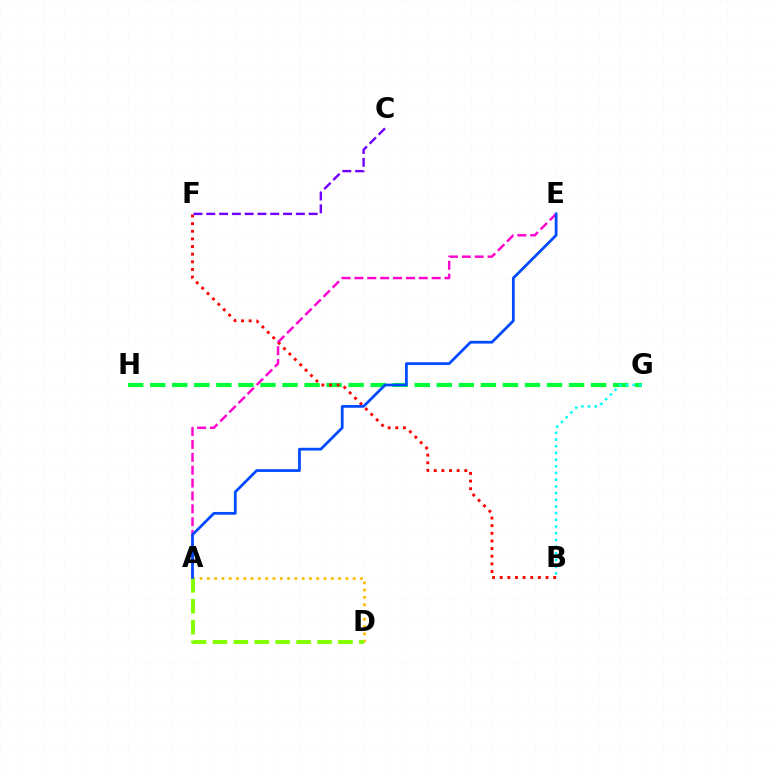{('G', 'H'): [{'color': '#00ff39', 'line_style': 'dashed', 'thickness': 2.99}], ('B', 'F'): [{'color': '#ff0000', 'line_style': 'dotted', 'thickness': 2.07}], ('A', 'D'): [{'color': '#ffbd00', 'line_style': 'dotted', 'thickness': 1.98}, {'color': '#84ff00', 'line_style': 'dashed', 'thickness': 2.84}], ('A', 'E'): [{'color': '#ff00cf', 'line_style': 'dashed', 'thickness': 1.75}, {'color': '#004bff', 'line_style': 'solid', 'thickness': 1.98}], ('C', 'F'): [{'color': '#7200ff', 'line_style': 'dashed', 'thickness': 1.74}], ('B', 'G'): [{'color': '#00fff6', 'line_style': 'dotted', 'thickness': 1.82}]}